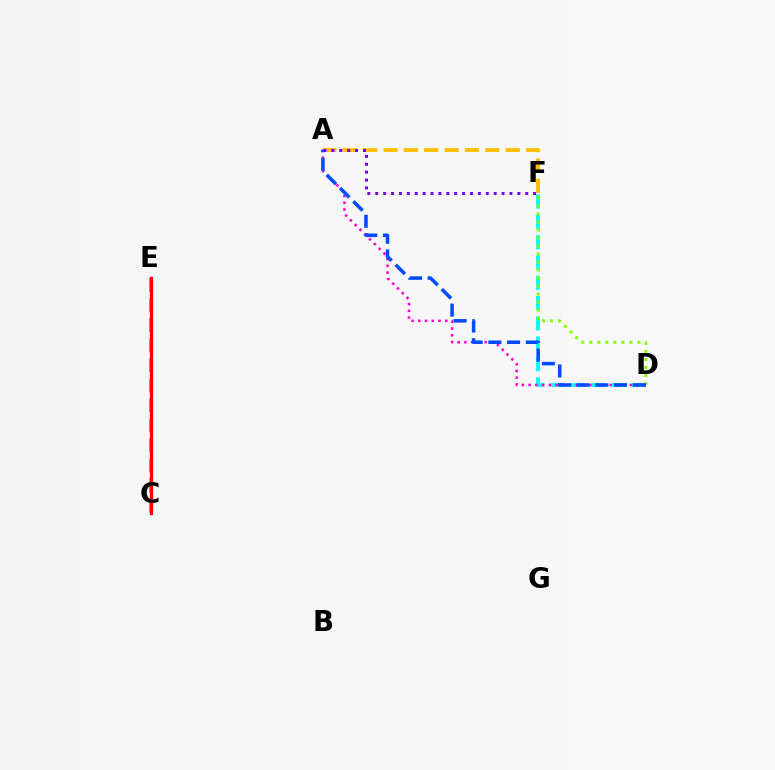{('C', 'E'): [{'color': '#00ff39', 'line_style': 'dashed', 'thickness': 2.72}, {'color': '#ff0000', 'line_style': 'solid', 'thickness': 2.33}], ('A', 'F'): [{'color': '#ffbd00', 'line_style': 'dashed', 'thickness': 2.77}, {'color': '#7200ff', 'line_style': 'dotted', 'thickness': 2.15}], ('D', 'F'): [{'color': '#00fff6', 'line_style': 'dashed', 'thickness': 2.76}, {'color': '#84ff00', 'line_style': 'dotted', 'thickness': 2.18}], ('A', 'D'): [{'color': '#ff00cf', 'line_style': 'dotted', 'thickness': 1.83}, {'color': '#004bff', 'line_style': 'dashed', 'thickness': 2.54}]}